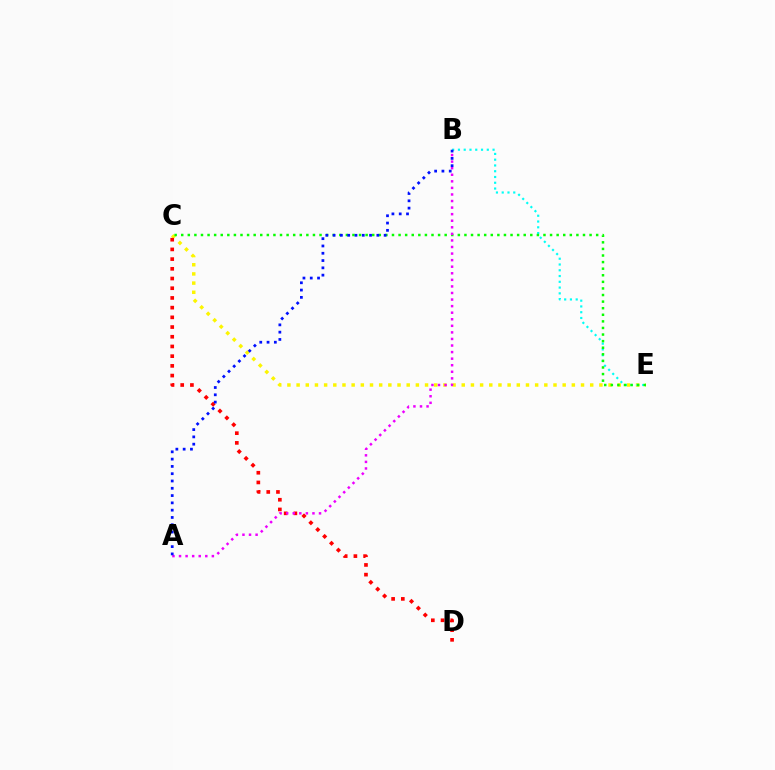{('C', 'E'): [{'color': '#fcf500', 'line_style': 'dotted', 'thickness': 2.49}, {'color': '#08ff00', 'line_style': 'dotted', 'thickness': 1.79}], ('B', 'E'): [{'color': '#00fff6', 'line_style': 'dotted', 'thickness': 1.57}], ('C', 'D'): [{'color': '#ff0000', 'line_style': 'dotted', 'thickness': 2.64}], ('A', 'B'): [{'color': '#ee00ff', 'line_style': 'dotted', 'thickness': 1.78}, {'color': '#0010ff', 'line_style': 'dotted', 'thickness': 1.98}]}